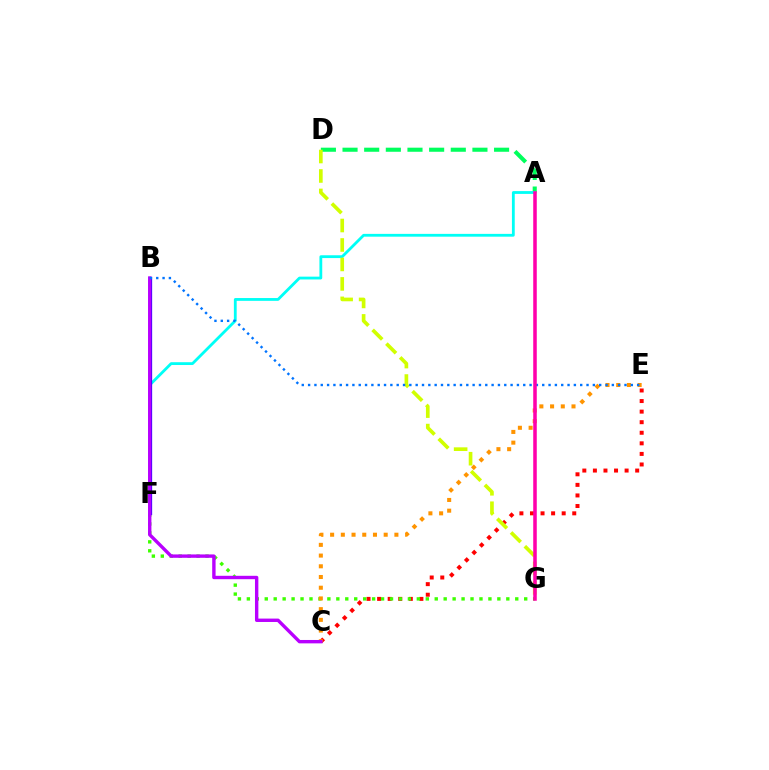{('A', 'D'): [{'color': '#00ff5c', 'line_style': 'dashed', 'thickness': 2.94}], ('C', 'E'): [{'color': '#ff0000', 'line_style': 'dotted', 'thickness': 2.87}, {'color': '#ff9400', 'line_style': 'dotted', 'thickness': 2.91}], ('F', 'G'): [{'color': '#3dff00', 'line_style': 'dotted', 'thickness': 2.43}], ('A', 'F'): [{'color': '#00fff6', 'line_style': 'solid', 'thickness': 2.02}], ('D', 'G'): [{'color': '#d1ff00', 'line_style': 'dashed', 'thickness': 2.64}], ('B', 'F'): [{'color': '#2500ff', 'line_style': 'solid', 'thickness': 2.35}], ('B', 'C'): [{'color': '#b900ff', 'line_style': 'solid', 'thickness': 2.44}], ('B', 'E'): [{'color': '#0074ff', 'line_style': 'dotted', 'thickness': 1.72}], ('A', 'G'): [{'color': '#ff00ac', 'line_style': 'solid', 'thickness': 2.55}]}